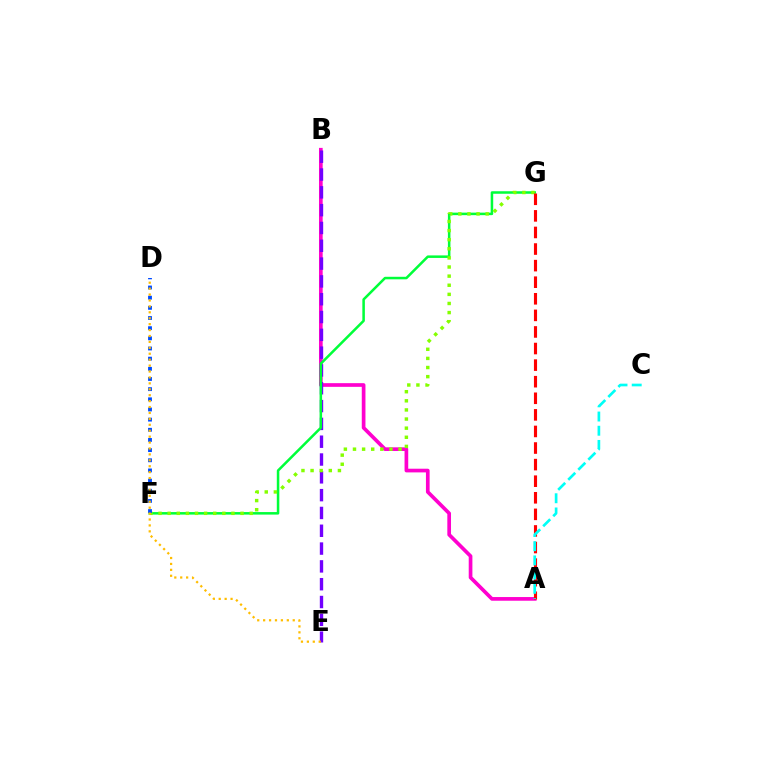{('A', 'B'): [{'color': '#ff00cf', 'line_style': 'solid', 'thickness': 2.65}], ('B', 'E'): [{'color': '#7200ff', 'line_style': 'dashed', 'thickness': 2.42}], ('F', 'G'): [{'color': '#00ff39', 'line_style': 'solid', 'thickness': 1.82}, {'color': '#84ff00', 'line_style': 'dotted', 'thickness': 2.48}], ('D', 'F'): [{'color': '#004bff', 'line_style': 'dotted', 'thickness': 2.76}], ('A', 'G'): [{'color': '#ff0000', 'line_style': 'dashed', 'thickness': 2.25}], ('D', 'E'): [{'color': '#ffbd00', 'line_style': 'dotted', 'thickness': 1.61}], ('A', 'C'): [{'color': '#00fff6', 'line_style': 'dashed', 'thickness': 1.93}]}